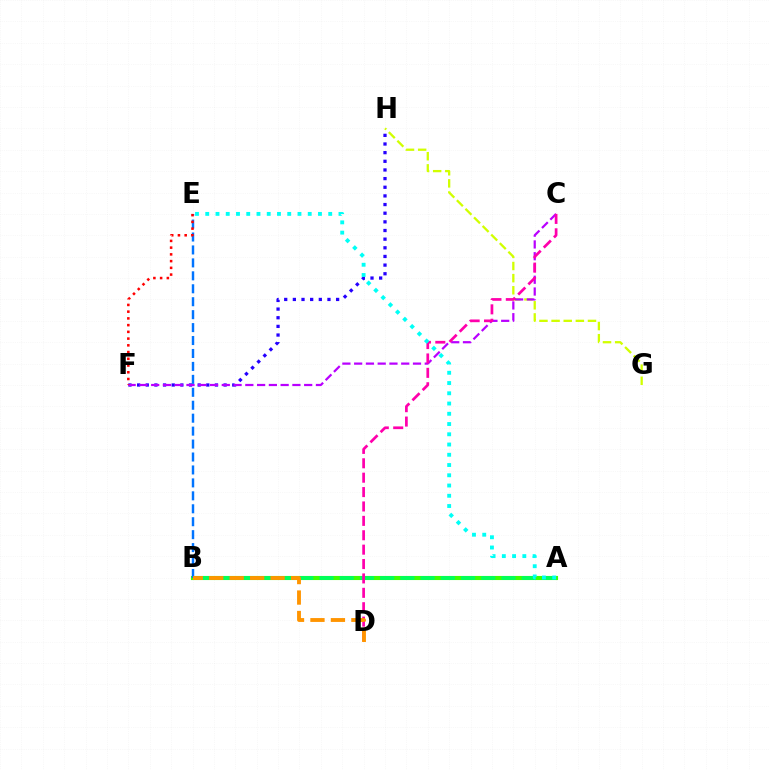{('A', 'B'): [{'color': '#3dff00', 'line_style': 'solid', 'thickness': 2.95}, {'color': '#00ff5c', 'line_style': 'dashed', 'thickness': 2.75}], ('F', 'H'): [{'color': '#2500ff', 'line_style': 'dotted', 'thickness': 2.35}], ('G', 'H'): [{'color': '#d1ff00', 'line_style': 'dashed', 'thickness': 1.65}], ('C', 'F'): [{'color': '#b900ff', 'line_style': 'dashed', 'thickness': 1.6}], ('B', 'E'): [{'color': '#0074ff', 'line_style': 'dashed', 'thickness': 1.76}], ('C', 'D'): [{'color': '#ff00ac', 'line_style': 'dashed', 'thickness': 1.96}], ('E', 'F'): [{'color': '#ff0000', 'line_style': 'dotted', 'thickness': 1.83}], ('B', 'D'): [{'color': '#ff9400', 'line_style': 'dashed', 'thickness': 2.78}], ('A', 'E'): [{'color': '#00fff6', 'line_style': 'dotted', 'thickness': 2.78}]}